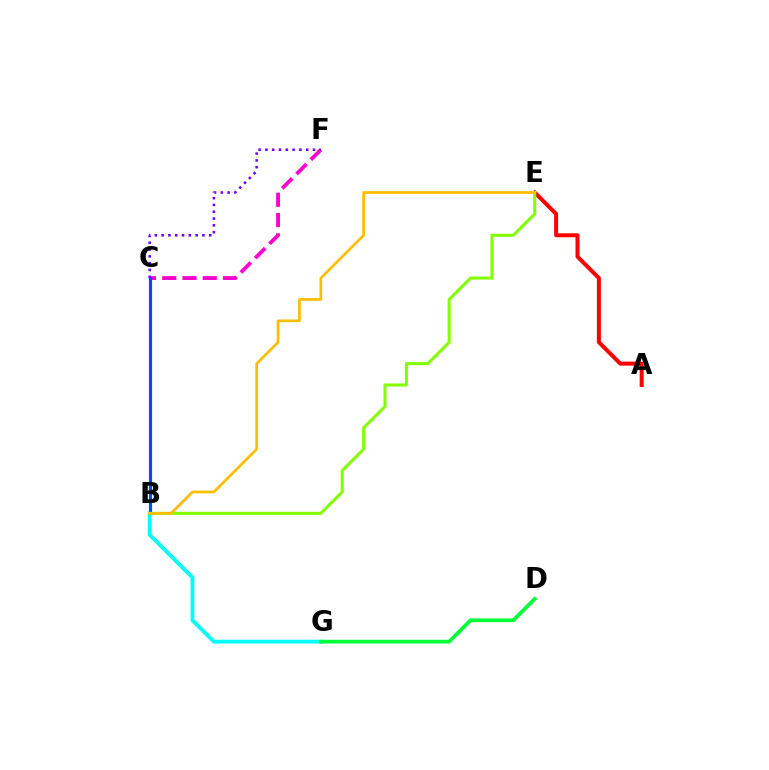{('B', 'G'): [{'color': '#00fff6', 'line_style': 'solid', 'thickness': 2.75}], ('C', 'F'): [{'color': '#ff00cf', 'line_style': 'dashed', 'thickness': 2.75}, {'color': '#7200ff', 'line_style': 'dotted', 'thickness': 1.85}], ('A', 'E'): [{'color': '#ff0000', 'line_style': 'solid', 'thickness': 2.87}], ('B', 'C'): [{'color': '#004bff', 'line_style': 'solid', 'thickness': 2.25}], ('D', 'G'): [{'color': '#00ff39', 'line_style': 'solid', 'thickness': 2.71}], ('B', 'E'): [{'color': '#84ff00', 'line_style': 'solid', 'thickness': 2.19}, {'color': '#ffbd00', 'line_style': 'solid', 'thickness': 1.94}]}